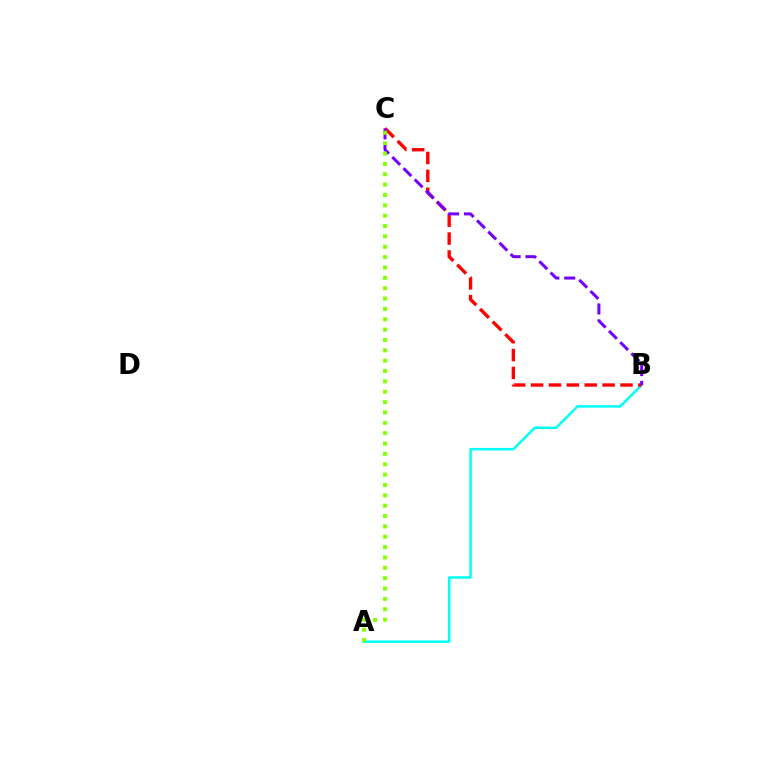{('A', 'B'): [{'color': '#00fff6', 'line_style': 'solid', 'thickness': 1.8}], ('B', 'C'): [{'color': '#ff0000', 'line_style': 'dashed', 'thickness': 2.43}, {'color': '#7200ff', 'line_style': 'dashed', 'thickness': 2.15}], ('A', 'C'): [{'color': '#84ff00', 'line_style': 'dotted', 'thickness': 2.81}]}